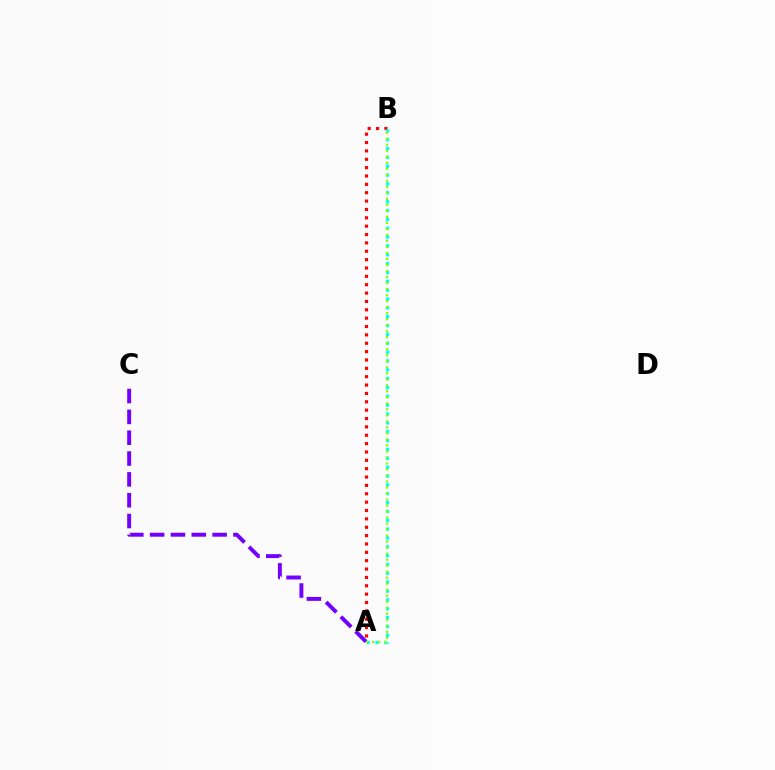{('A', 'B'): [{'color': '#ff0000', 'line_style': 'dotted', 'thickness': 2.27}, {'color': '#00fff6', 'line_style': 'dotted', 'thickness': 2.4}, {'color': '#84ff00', 'line_style': 'dotted', 'thickness': 1.63}], ('A', 'C'): [{'color': '#7200ff', 'line_style': 'dashed', 'thickness': 2.83}]}